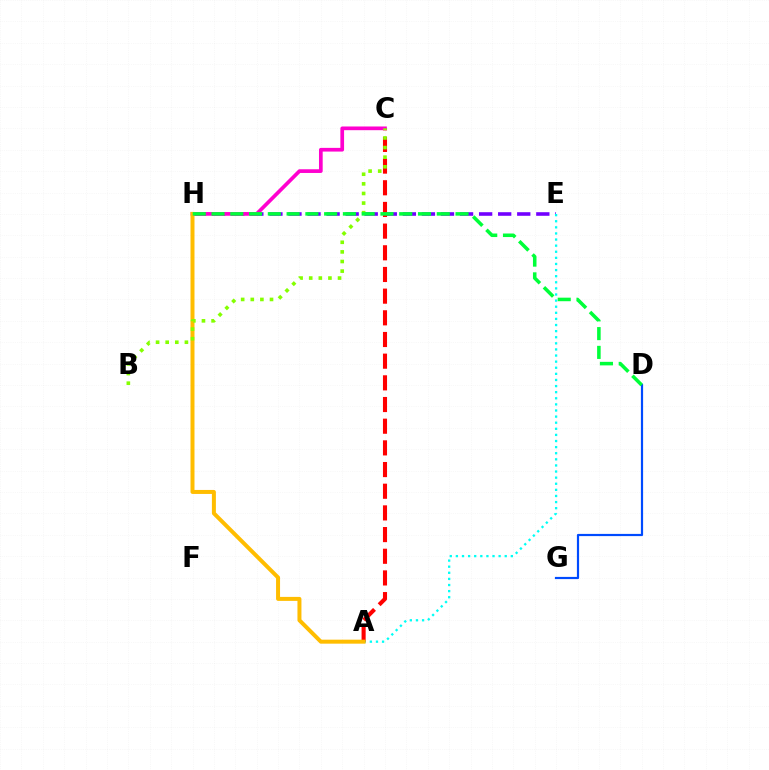{('E', 'H'): [{'color': '#7200ff', 'line_style': 'dashed', 'thickness': 2.59}], ('A', 'E'): [{'color': '#00fff6', 'line_style': 'dotted', 'thickness': 1.66}], ('A', 'C'): [{'color': '#ff0000', 'line_style': 'dashed', 'thickness': 2.94}], ('C', 'H'): [{'color': '#ff00cf', 'line_style': 'solid', 'thickness': 2.66}], ('A', 'H'): [{'color': '#ffbd00', 'line_style': 'solid', 'thickness': 2.87}], ('D', 'G'): [{'color': '#004bff', 'line_style': 'solid', 'thickness': 1.58}], ('B', 'C'): [{'color': '#84ff00', 'line_style': 'dotted', 'thickness': 2.61}], ('D', 'H'): [{'color': '#00ff39', 'line_style': 'dashed', 'thickness': 2.55}]}